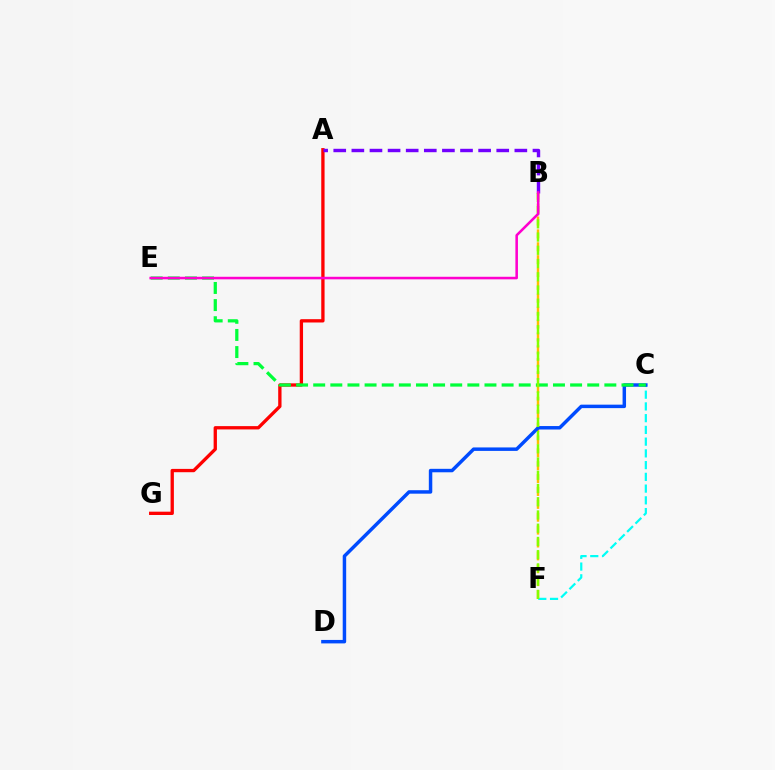{('B', 'F'): [{'color': '#ffbd00', 'line_style': 'dashed', 'thickness': 1.75}, {'color': '#84ff00', 'line_style': 'dashed', 'thickness': 1.8}], ('C', 'F'): [{'color': '#00fff6', 'line_style': 'dashed', 'thickness': 1.6}], ('A', 'G'): [{'color': '#ff0000', 'line_style': 'solid', 'thickness': 2.39}], ('C', 'D'): [{'color': '#004bff', 'line_style': 'solid', 'thickness': 2.49}], ('A', 'B'): [{'color': '#7200ff', 'line_style': 'dashed', 'thickness': 2.46}], ('C', 'E'): [{'color': '#00ff39', 'line_style': 'dashed', 'thickness': 2.33}], ('B', 'E'): [{'color': '#ff00cf', 'line_style': 'solid', 'thickness': 1.84}]}